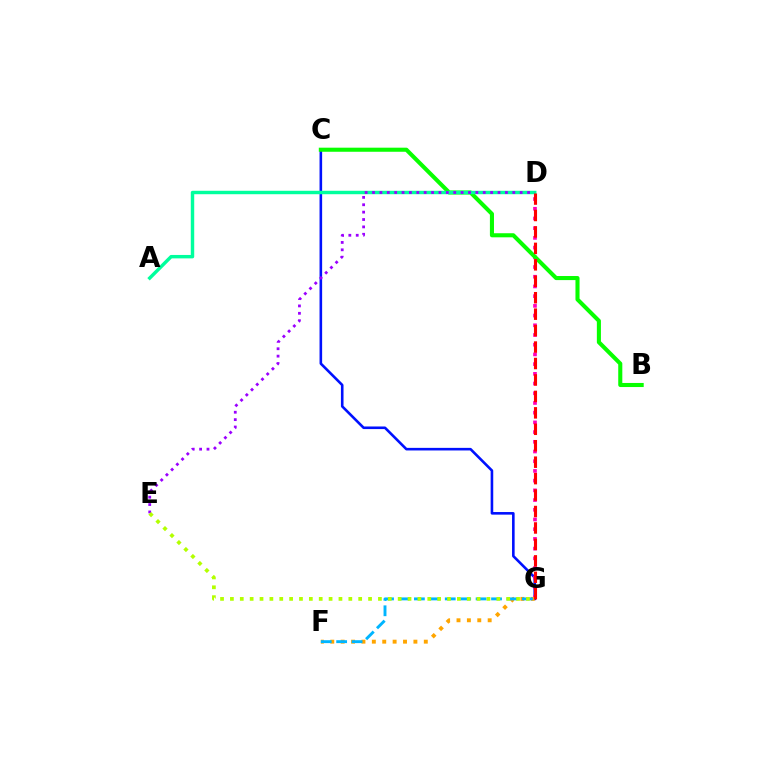{('C', 'G'): [{'color': '#0010ff', 'line_style': 'solid', 'thickness': 1.87}], ('D', 'G'): [{'color': '#ff00bd', 'line_style': 'dotted', 'thickness': 2.64}, {'color': '#ff0000', 'line_style': 'dashed', 'thickness': 2.23}], ('B', 'C'): [{'color': '#08ff00', 'line_style': 'solid', 'thickness': 2.93}], ('A', 'D'): [{'color': '#00ff9d', 'line_style': 'solid', 'thickness': 2.47}], ('D', 'E'): [{'color': '#9b00ff', 'line_style': 'dotted', 'thickness': 2.01}], ('F', 'G'): [{'color': '#ffa500', 'line_style': 'dotted', 'thickness': 2.82}, {'color': '#00b5ff', 'line_style': 'dashed', 'thickness': 2.1}], ('E', 'G'): [{'color': '#b3ff00', 'line_style': 'dotted', 'thickness': 2.68}]}